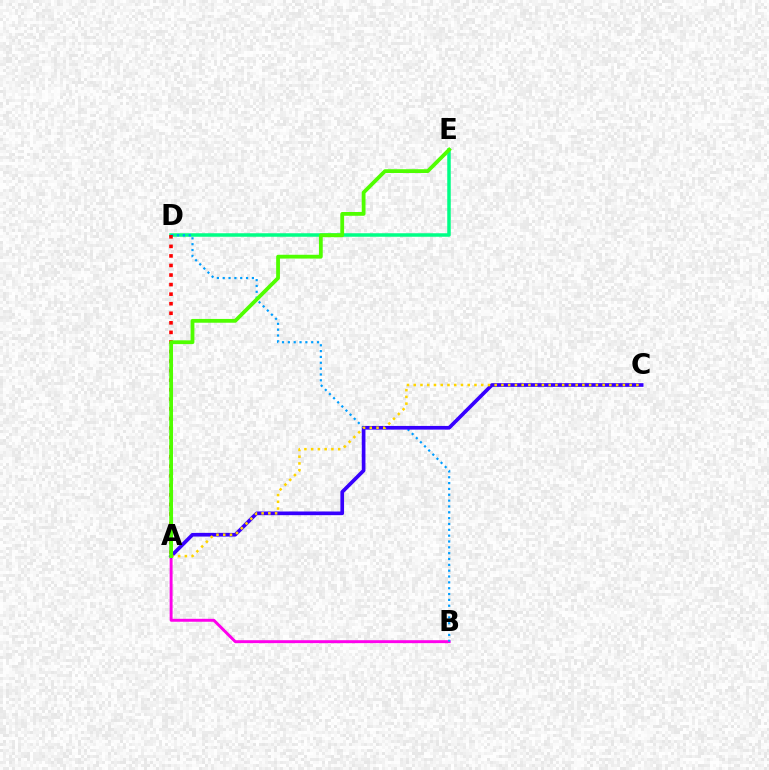{('D', 'E'): [{'color': '#00ff86', 'line_style': 'solid', 'thickness': 2.53}], ('A', 'B'): [{'color': '#ff00ed', 'line_style': 'solid', 'thickness': 2.11}], ('B', 'D'): [{'color': '#009eff', 'line_style': 'dotted', 'thickness': 1.59}], ('A', 'C'): [{'color': '#3700ff', 'line_style': 'solid', 'thickness': 2.65}, {'color': '#ffd500', 'line_style': 'dotted', 'thickness': 1.83}], ('A', 'D'): [{'color': '#ff0000', 'line_style': 'dotted', 'thickness': 2.6}], ('A', 'E'): [{'color': '#4fff00', 'line_style': 'solid', 'thickness': 2.73}]}